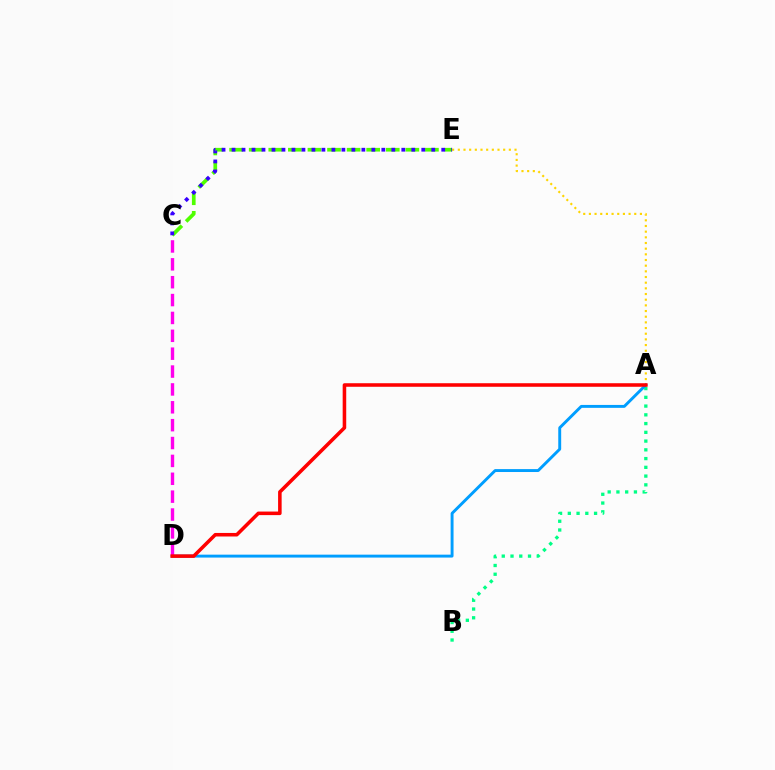{('A', 'B'): [{'color': '#00ff86', 'line_style': 'dotted', 'thickness': 2.38}], ('A', 'E'): [{'color': '#ffd500', 'line_style': 'dotted', 'thickness': 1.54}], ('A', 'D'): [{'color': '#009eff', 'line_style': 'solid', 'thickness': 2.1}, {'color': '#ff0000', 'line_style': 'solid', 'thickness': 2.56}], ('C', 'E'): [{'color': '#4fff00', 'line_style': 'dashed', 'thickness': 2.66}, {'color': '#3700ff', 'line_style': 'dotted', 'thickness': 2.71}], ('C', 'D'): [{'color': '#ff00ed', 'line_style': 'dashed', 'thickness': 2.43}]}